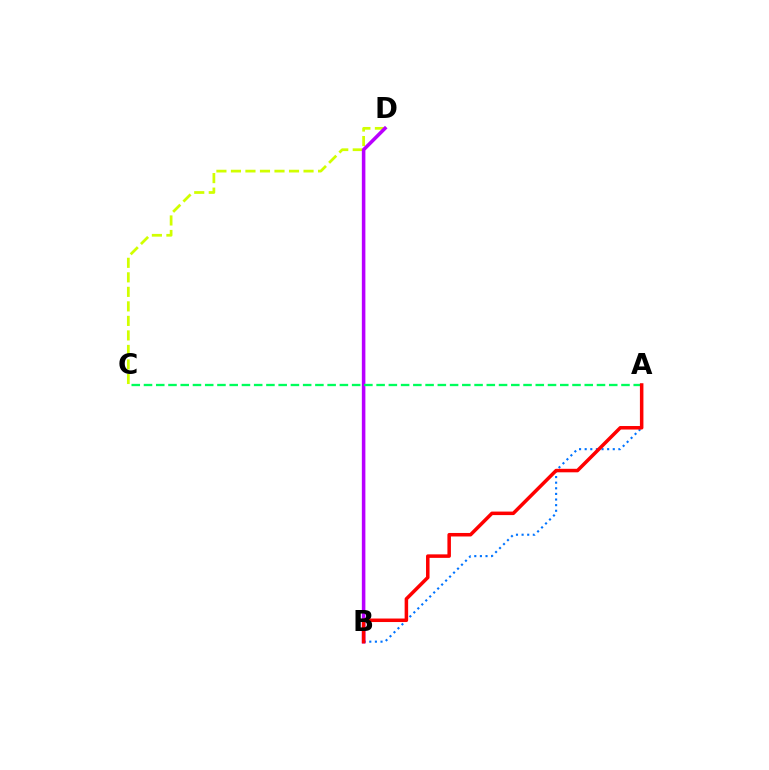{('A', 'B'): [{'color': '#0074ff', 'line_style': 'dotted', 'thickness': 1.53}, {'color': '#ff0000', 'line_style': 'solid', 'thickness': 2.53}], ('C', 'D'): [{'color': '#d1ff00', 'line_style': 'dashed', 'thickness': 1.97}], ('B', 'D'): [{'color': '#b900ff', 'line_style': 'solid', 'thickness': 2.55}], ('A', 'C'): [{'color': '#00ff5c', 'line_style': 'dashed', 'thickness': 1.66}]}